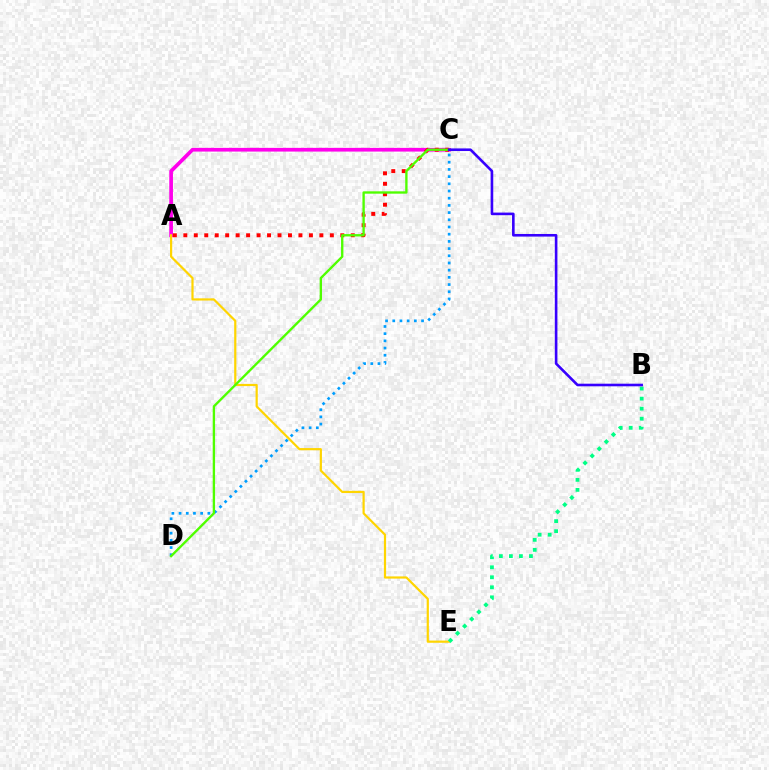{('A', 'C'): [{'color': '#ff00ed', 'line_style': 'solid', 'thickness': 2.66}, {'color': '#ff0000', 'line_style': 'dotted', 'thickness': 2.84}], ('A', 'E'): [{'color': '#ffd500', 'line_style': 'solid', 'thickness': 1.58}], ('B', 'E'): [{'color': '#00ff86', 'line_style': 'dotted', 'thickness': 2.72}], ('C', 'D'): [{'color': '#009eff', 'line_style': 'dotted', 'thickness': 1.96}, {'color': '#4fff00', 'line_style': 'solid', 'thickness': 1.69}], ('B', 'C'): [{'color': '#3700ff', 'line_style': 'solid', 'thickness': 1.88}]}